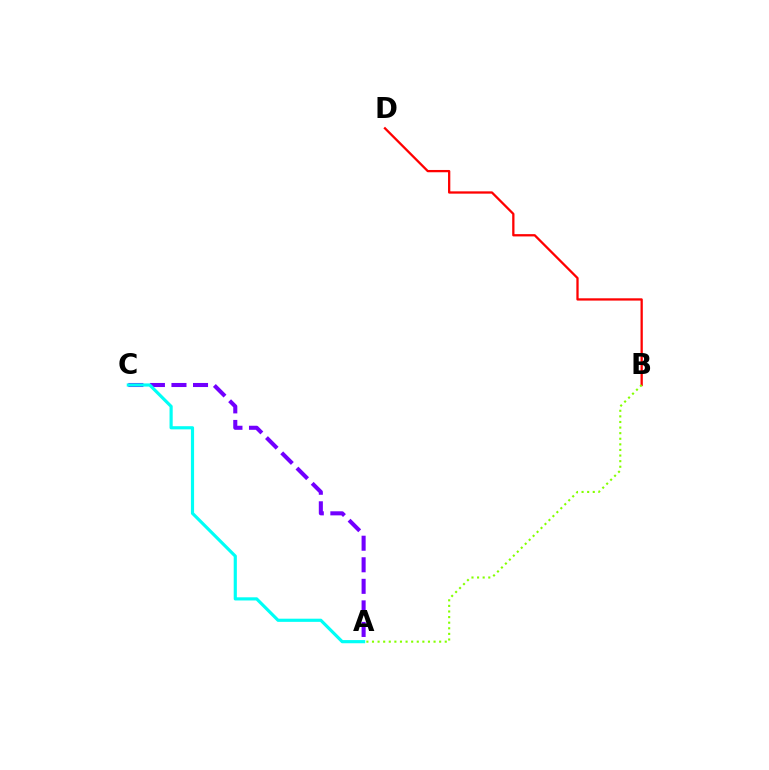{('A', 'C'): [{'color': '#7200ff', 'line_style': 'dashed', 'thickness': 2.93}, {'color': '#00fff6', 'line_style': 'solid', 'thickness': 2.28}], ('B', 'D'): [{'color': '#ff0000', 'line_style': 'solid', 'thickness': 1.65}], ('A', 'B'): [{'color': '#84ff00', 'line_style': 'dotted', 'thickness': 1.52}]}